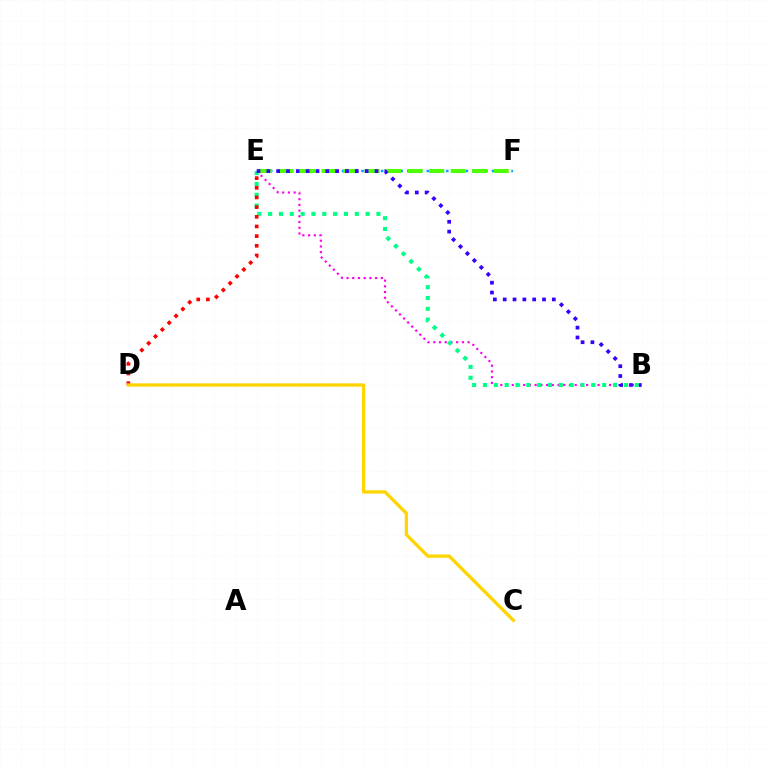{('B', 'E'): [{'color': '#ff00ed', 'line_style': 'dotted', 'thickness': 1.55}, {'color': '#00ff86', 'line_style': 'dotted', 'thickness': 2.94}, {'color': '#3700ff', 'line_style': 'dotted', 'thickness': 2.67}], ('E', 'F'): [{'color': '#009eff', 'line_style': 'dotted', 'thickness': 1.77}, {'color': '#4fff00', 'line_style': 'dashed', 'thickness': 2.92}], ('D', 'E'): [{'color': '#ff0000', 'line_style': 'dotted', 'thickness': 2.63}], ('C', 'D'): [{'color': '#ffd500', 'line_style': 'solid', 'thickness': 2.37}]}